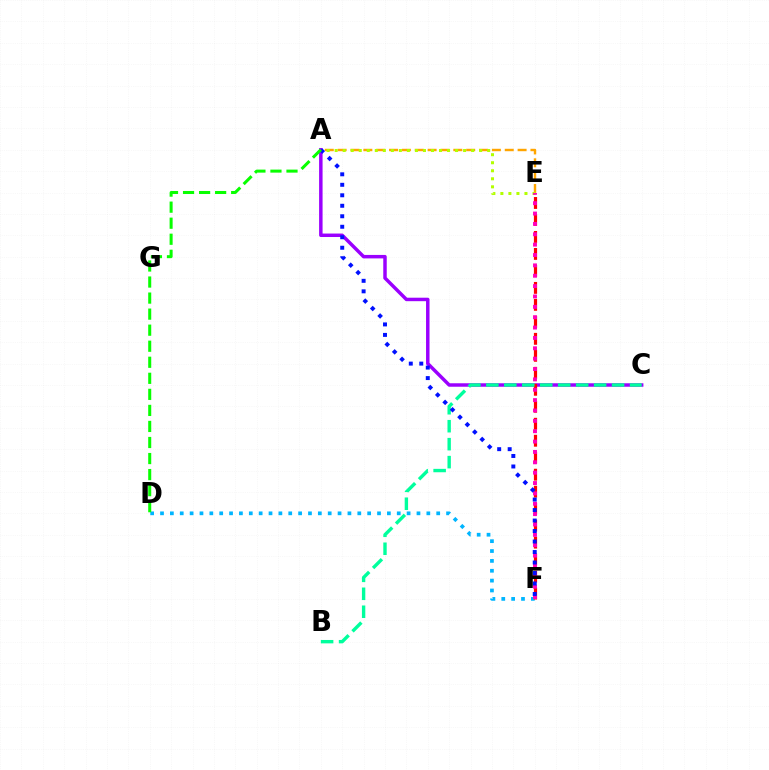{('D', 'F'): [{'color': '#00b5ff', 'line_style': 'dotted', 'thickness': 2.68}], ('A', 'C'): [{'color': '#9b00ff', 'line_style': 'solid', 'thickness': 2.5}], ('E', 'F'): [{'color': '#ff0000', 'line_style': 'dashed', 'thickness': 2.31}, {'color': '#ff00bd', 'line_style': 'dotted', 'thickness': 2.82}], ('A', 'E'): [{'color': '#ffa500', 'line_style': 'dashed', 'thickness': 1.75}, {'color': '#b3ff00', 'line_style': 'dotted', 'thickness': 2.18}], ('B', 'C'): [{'color': '#00ff9d', 'line_style': 'dashed', 'thickness': 2.44}], ('A', 'F'): [{'color': '#0010ff', 'line_style': 'dotted', 'thickness': 2.85}], ('A', 'D'): [{'color': '#08ff00', 'line_style': 'dashed', 'thickness': 2.18}]}